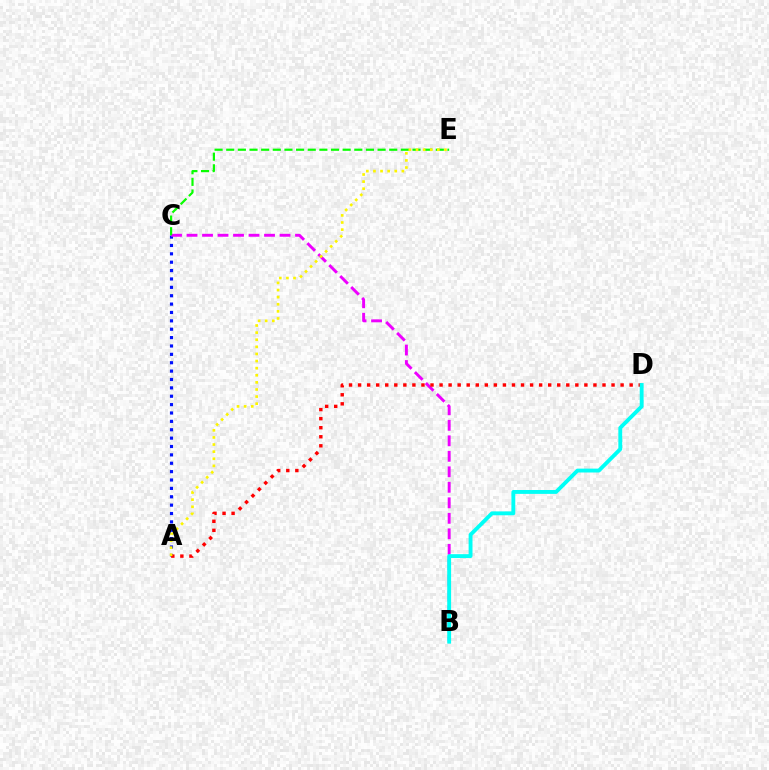{('A', 'C'): [{'color': '#0010ff', 'line_style': 'dotted', 'thickness': 2.28}], ('B', 'C'): [{'color': '#ee00ff', 'line_style': 'dashed', 'thickness': 2.11}], ('A', 'D'): [{'color': '#ff0000', 'line_style': 'dotted', 'thickness': 2.46}], ('B', 'D'): [{'color': '#00fff6', 'line_style': 'solid', 'thickness': 2.79}], ('C', 'E'): [{'color': '#08ff00', 'line_style': 'dashed', 'thickness': 1.58}], ('A', 'E'): [{'color': '#fcf500', 'line_style': 'dotted', 'thickness': 1.93}]}